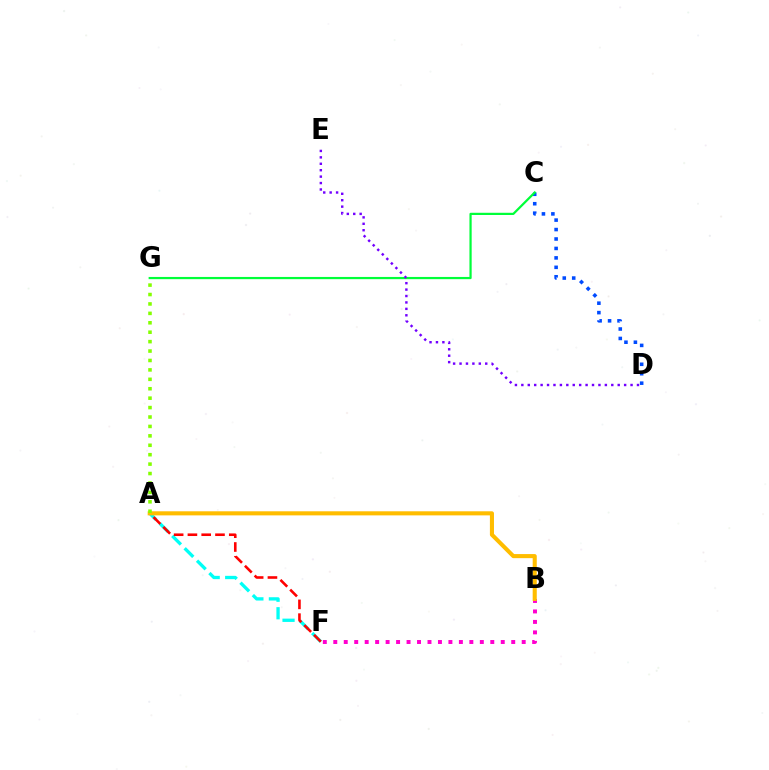{('A', 'F'): [{'color': '#00fff6', 'line_style': 'dashed', 'thickness': 2.38}, {'color': '#ff0000', 'line_style': 'dashed', 'thickness': 1.87}], ('C', 'D'): [{'color': '#004bff', 'line_style': 'dotted', 'thickness': 2.57}], ('C', 'G'): [{'color': '#00ff39', 'line_style': 'solid', 'thickness': 1.6}], ('B', 'F'): [{'color': '#ff00cf', 'line_style': 'dotted', 'thickness': 2.84}], ('D', 'E'): [{'color': '#7200ff', 'line_style': 'dotted', 'thickness': 1.75}], ('A', 'B'): [{'color': '#ffbd00', 'line_style': 'solid', 'thickness': 2.94}], ('A', 'G'): [{'color': '#84ff00', 'line_style': 'dotted', 'thickness': 2.56}]}